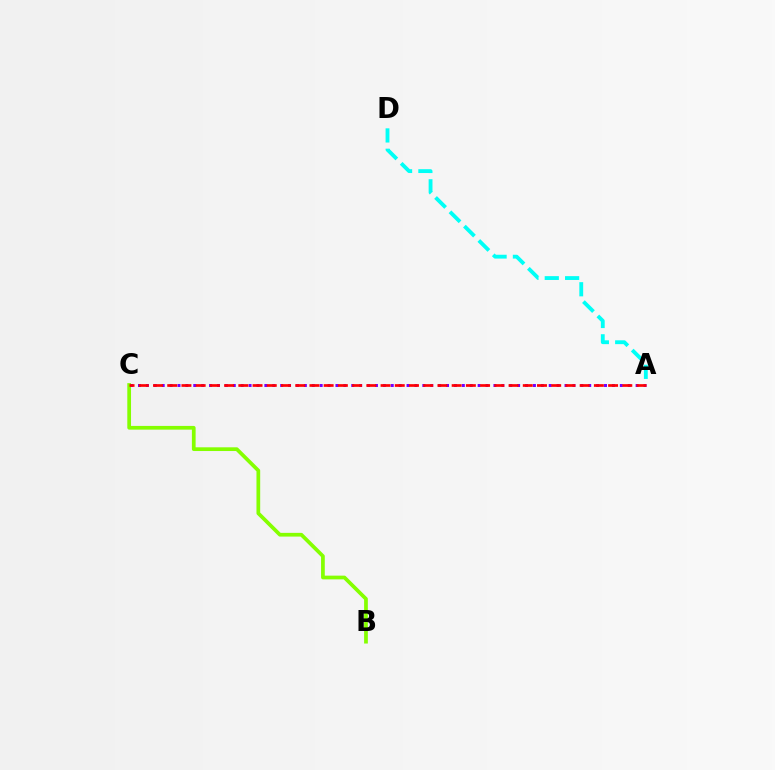{('B', 'C'): [{'color': '#84ff00', 'line_style': 'solid', 'thickness': 2.68}], ('A', 'C'): [{'color': '#7200ff', 'line_style': 'dotted', 'thickness': 2.15}, {'color': '#ff0000', 'line_style': 'dashed', 'thickness': 1.93}], ('A', 'D'): [{'color': '#00fff6', 'line_style': 'dashed', 'thickness': 2.76}]}